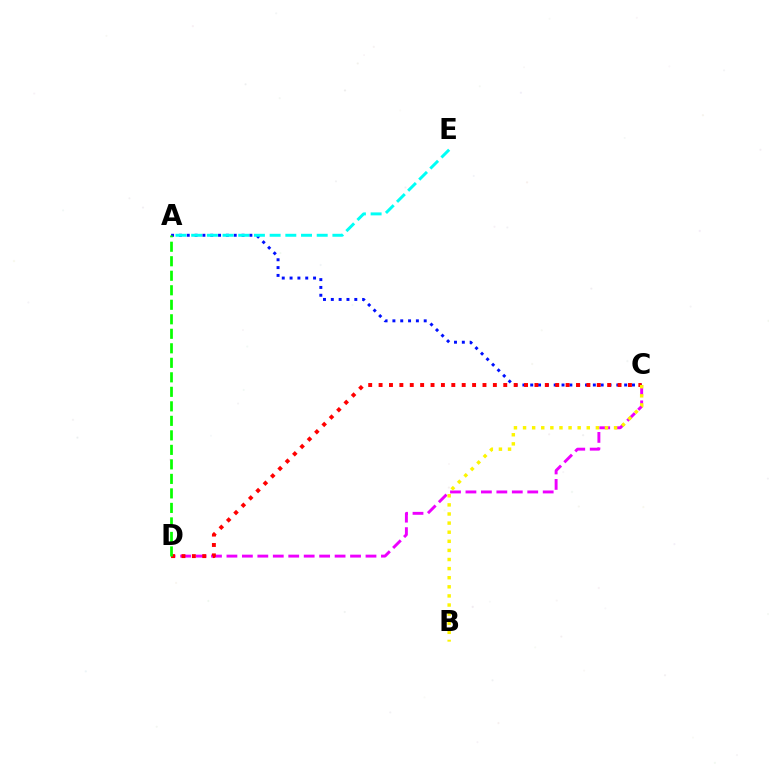{('C', 'D'): [{'color': '#ee00ff', 'line_style': 'dashed', 'thickness': 2.1}, {'color': '#ff0000', 'line_style': 'dotted', 'thickness': 2.82}], ('A', 'C'): [{'color': '#0010ff', 'line_style': 'dotted', 'thickness': 2.13}], ('A', 'E'): [{'color': '#00fff6', 'line_style': 'dashed', 'thickness': 2.13}], ('A', 'D'): [{'color': '#08ff00', 'line_style': 'dashed', 'thickness': 1.97}], ('B', 'C'): [{'color': '#fcf500', 'line_style': 'dotted', 'thickness': 2.47}]}